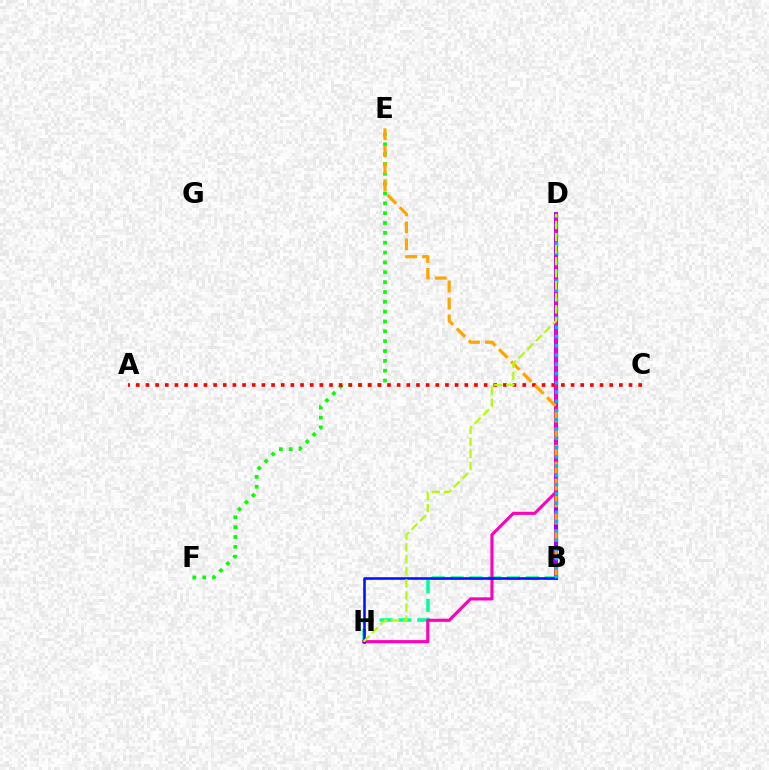{('B', 'D'): [{'color': '#9b00ff', 'line_style': 'solid', 'thickness': 2.91}, {'color': '#00b5ff', 'line_style': 'dotted', 'thickness': 2.51}], ('B', 'H'): [{'color': '#00ff9d', 'line_style': 'dashed', 'thickness': 2.56}, {'color': '#0010ff', 'line_style': 'solid', 'thickness': 1.84}], ('E', 'F'): [{'color': '#08ff00', 'line_style': 'dotted', 'thickness': 2.68}], ('A', 'C'): [{'color': '#ff0000', 'line_style': 'dotted', 'thickness': 2.62}], ('D', 'H'): [{'color': '#ff00bd', 'line_style': 'solid', 'thickness': 2.25}, {'color': '#b3ff00', 'line_style': 'dashed', 'thickness': 1.64}], ('B', 'E'): [{'color': '#ffa500', 'line_style': 'dashed', 'thickness': 2.31}]}